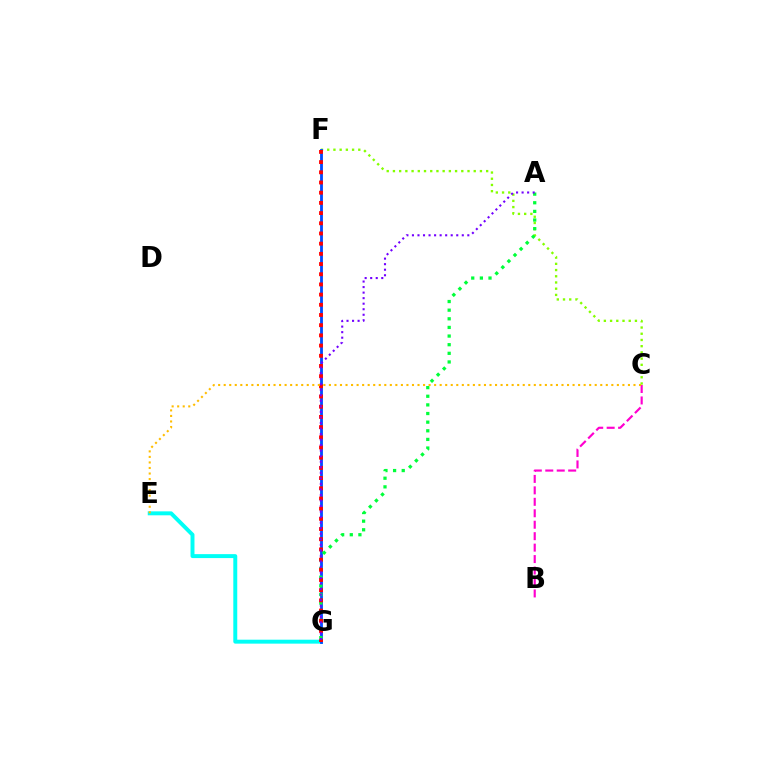{('C', 'F'): [{'color': '#84ff00', 'line_style': 'dotted', 'thickness': 1.69}], ('E', 'G'): [{'color': '#00fff6', 'line_style': 'solid', 'thickness': 2.84}], ('F', 'G'): [{'color': '#004bff', 'line_style': 'solid', 'thickness': 2.03}, {'color': '#ff0000', 'line_style': 'dotted', 'thickness': 2.77}], ('A', 'G'): [{'color': '#00ff39', 'line_style': 'dotted', 'thickness': 2.35}, {'color': '#7200ff', 'line_style': 'dotted', 'thickness': 1.5}], ('B', 'C'): [{'color': '#ff00cf', 'line_style': 'dashed', 'thickness': 1.56}], ('C', 'E'): [{'color': '#ffbd00', 'line_style': 'dotted', 'thickness': 1.5}]}